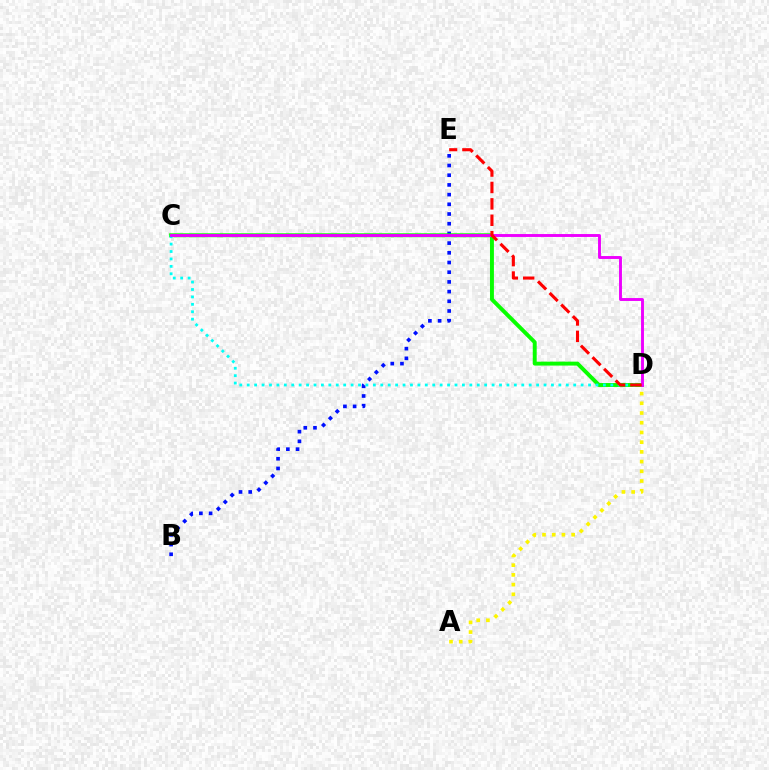{('B', 'E'): [{'color': '#0010ff', 'line_style': 'dotted', 'thickness': 2.64}], ('C', 'D'): [{'color': '#08ff00', 'line_style': 'solid', 'thickness': 2.83}, {'color': '#00fff6', 'line_style': 'dotted', 'thickness': 2.02}, {'color': '#ee00ff', 'line_style': 'solid', 'thickness': 2.09}], ('A', 'D'): [{'color': '#fcf500', 'line_style': 'dotted', 'thickness': 2.64}], ('D', 'E'): [{'color': '#ff0000', 'line_style': 'dashed', 'thickness': 2.23}]}